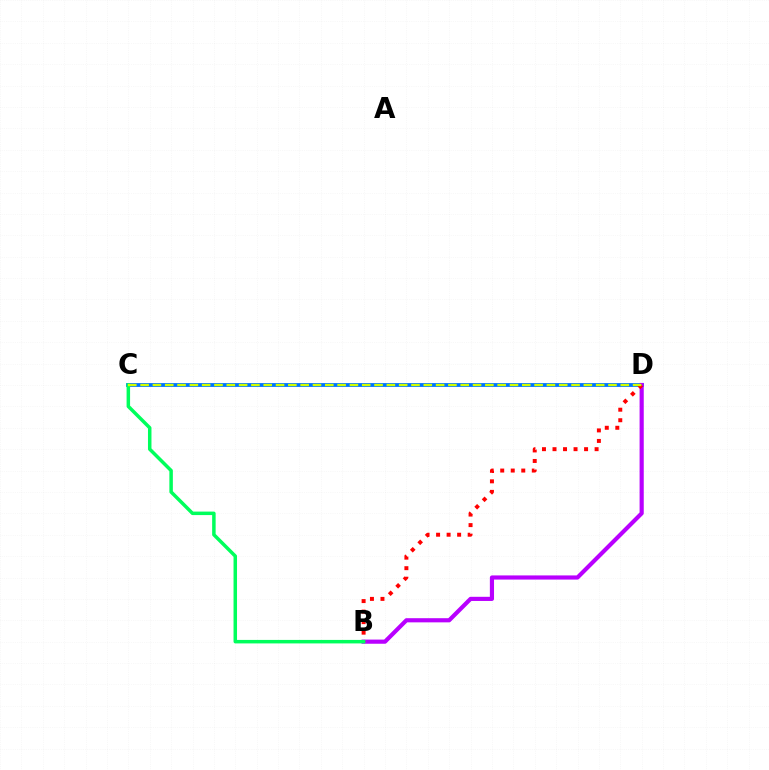{('C', 'D'): [{'color': '#0074ff', 'line_style': 'solid', 'thickness': 2.74}, {'color': '#d1ff00', 'line_style': 'dashed', 'thickness': 1.67}], ('B', 'D'): [{'color': '#b900ff', 'line_style': 'solid', 'thickness': 2.99}, {'color': '#ff0000', 'line_style': 'dotted', 'thickness': 2.86}], ('B', 'C'): [{'color': '#00ff5c', 'line_style': 'solid', 'thickness': 2.52}]}